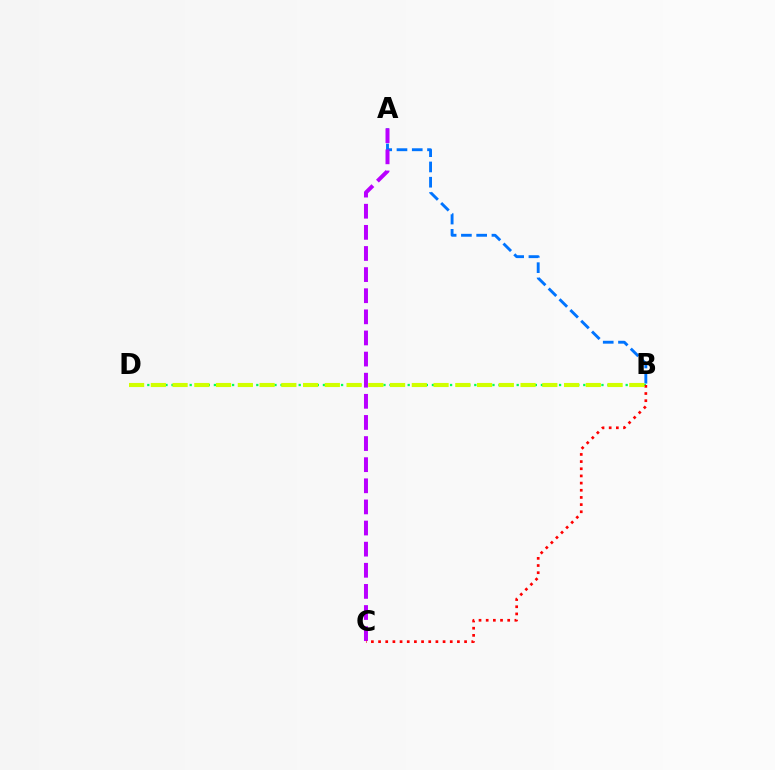{('B', 'D'): [{'color': '#00ff5c', 'line_style': 'dotted', 'thickness': 1.65}, {'color': '#d1ff00', 'line_style': 'dashed', 'thickness': 2.95}], ('A', 'B'): [{'color': '#0074ff', 'line_style': 'dashed', 'thickness': 2.07}], ('A', 'C'): [{'color': '#b900ff', 'line_style': 'dashed', 'thickness': 2.87}], ('B', 'C'): [{'color': '#ff0000', 'line_style': 'dotted', 'thickness': 1.95}]}